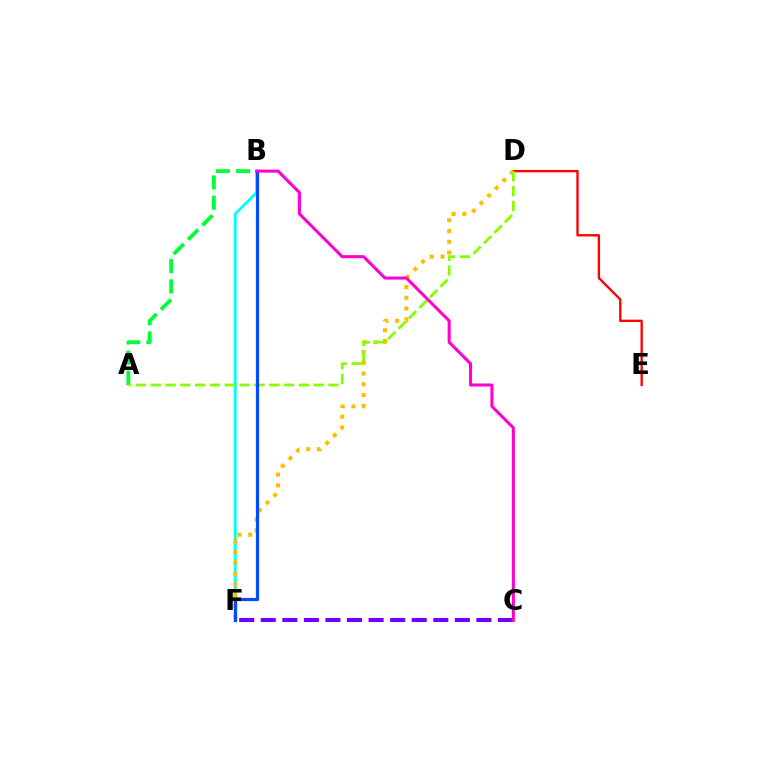{('B', 'F'): [{'color': '#00fff6', 'line_style': 'solid', 'thickness': 2.0}, {'color': '#004bff', 'line_style': 'solid', 'thickness': 2.31}], ('C', 'F'): [{'color': '#7200ff', 'line_style': 'dashed', 'thickness': 2.93}], ('D', 'E'): [{'color': '#ff0000', 'line_style': 'solid', 'thickness': 1.69}], ('D', 'F'): [{'color': '#ffbd00', 'line_style': 'dotted', 'thickness': 2.93}], ('A', 'B'): [{'color': '#00ff39', 'line_style': 'dashed', 'thickness': 2.76}], ('A', 'D'): [{'color': '#84ff00', 'line_style': 'dashed', 'thickness': 2.01}], ('B', 'C'): [{'color': '#ff00cf', 'line_style': 'solid', 'thickness': 2.2}]}